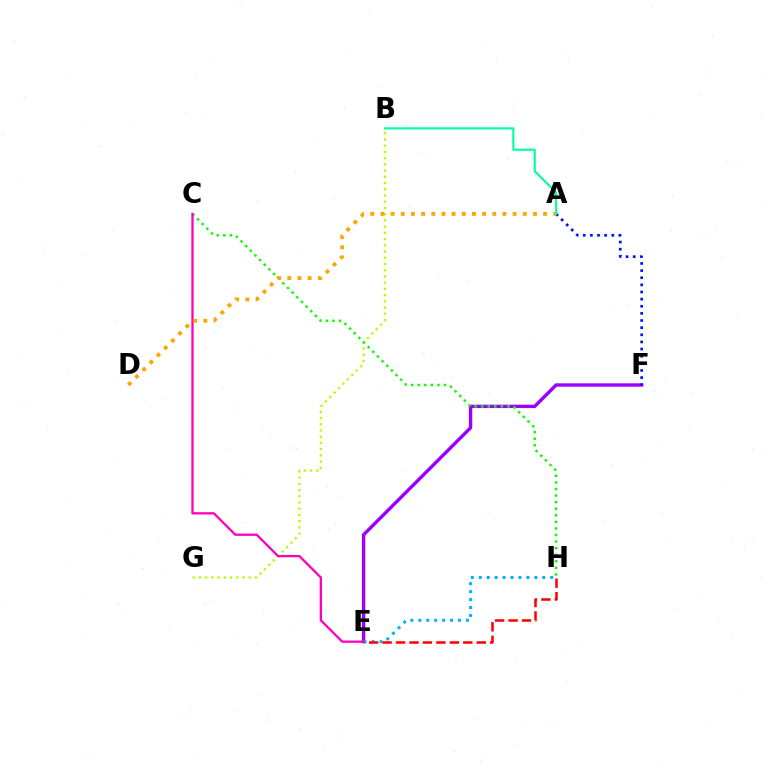{('E', 'F'): [{'color': '#9b00ff', 'line_style': 'solid', 'thickness': 2.44}], ('E', 'H'): [{'color': '#00b5ff', 'line_style': 'dotted', 'thickness': 2.16}, {'color': '#ff0000', 'line_style': 'dashed', 'thickness': 1.83}], ('B', 'G'): [{'color': '#b3ff00', 'line_style': 'dotted', 'thickness': 1.69}], ('C', 'H'): [{'color': '#08ff00', 'line_style': 'dotted', 'thickness': 1.79}], ('A', 'F'): [{'color': '#0010ff', 'line_style': 'dotted', 'thickness': 1.94}], ('C', 'E'): [{'color': '#ff00bd', 'line_style': 'solid', 'thickness': 1.66}], ('A', 'D'): [{'color': '#ffa500', 'line_style': 'dotted', 'thickness': 2.76}], ('A', 'B'): [{'color': '#00ff9d', 'line_style': 'solid', 'thickness': 1.53}]}